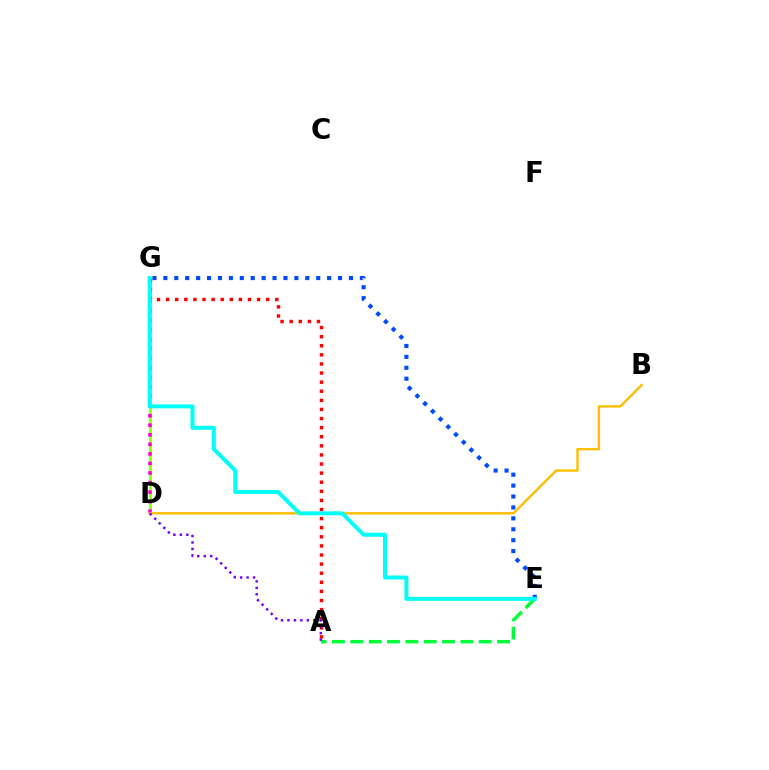{('A', 'E'): [{'color': '#00ff39', 'line_style': 'dashed', 'thickness': 2.49}], ('E', 'G'): [{'color': '#004bff', 'line_style': 'dotted', 'thickness': 2.97}, {'color': '#00fff6', 'line_style': 'solid', 'thickness': 2.87}], ('D', 'G'): [{'color': '#84ff00', 'line_style': 'solid', 'thickness': 1.84}, {'color': '#ff00cf', 'line_style': 'dotted', 'thickness': 2.59}], ('B', 'D'): [{'color': '#ffbd00', 'line_style': 'solid', 'thickness': 1.71}], ('A', 'G'): [{'color': '#ff0000', 'line_style': 'dotted', 'thickness': 2.47}], ('A', 'D'): [{'color': '#7200ff', 'line_style': 'dotted', 'thickness': 1.76}]}